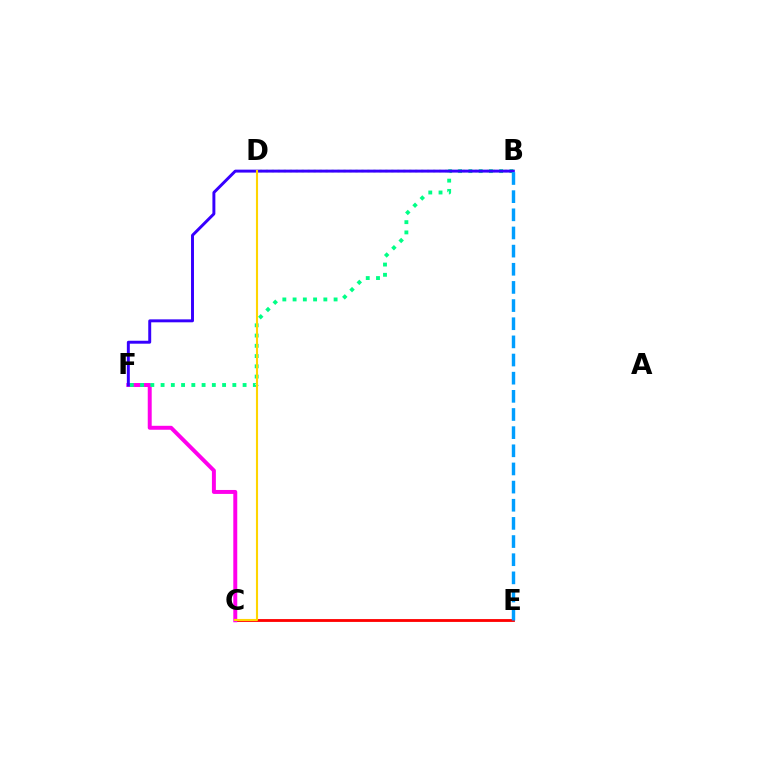{('C', 'E'): [{'color': '#ff0000', 'line_style': 'solid', 'thickness': 2.03}], ('C', 'F'): [{'color': '#ff00ed', 'line_style': 'solid', 'thickness': 2.85}], ('B', 'D'): [{'color': '#4fff00', 'line_style': 'dotted', 'thickness': 1.62}], ('B', 'F'): [{'color': '#00ff86', 'line_style': 'dotted', 'thickness': 2.79}, {'color': '#3700ff', 'line_style': 'solid', 'thickness': 2.12}], ('B', 'E'): [{'color': '#009eff', 'line_style': 'dashed', 'thickness': 2.47}], ('C', 'D'): [{'color': '#ffd500', 'line_style': 'solid', 'thickness': 1.52}]}